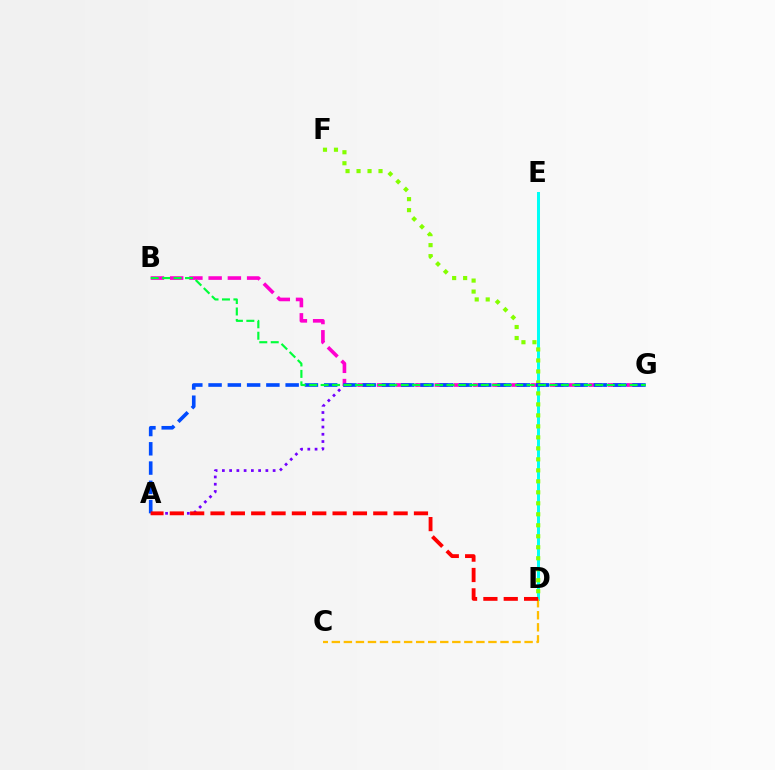{('A', 'G'): [{'color': '#7200ff', 'line_style': 'dotted', 'thickness': 1.97}, {'color': '#004bff', 'line_style': 'dashed', 'thickness': 2.62}], ('D', 'E'): [{'color': '#00fff6', 'line_style': 'solid', 'thickness': 2.17}], ('C', 'D'): [{'color': '#ffbd00', 'line_style': 'dashed', 'thickness': 1.64}], ('D', 'F'): [{'color': '#84ff00', 'line_style': 'dotted', 'thickness': 2.99}], ('B', 'G'): [{'color': '#ff00cf', 'line_style': 'dashed', 'thickness': 2.61}, {'color': '#00ff39', 'line_style': 'dashed', 'thickness': 1.55}], ('A', 'D'): [{'color': '#ff0000', 'line_style': 'dashed', 'thickness': 2.76}]}